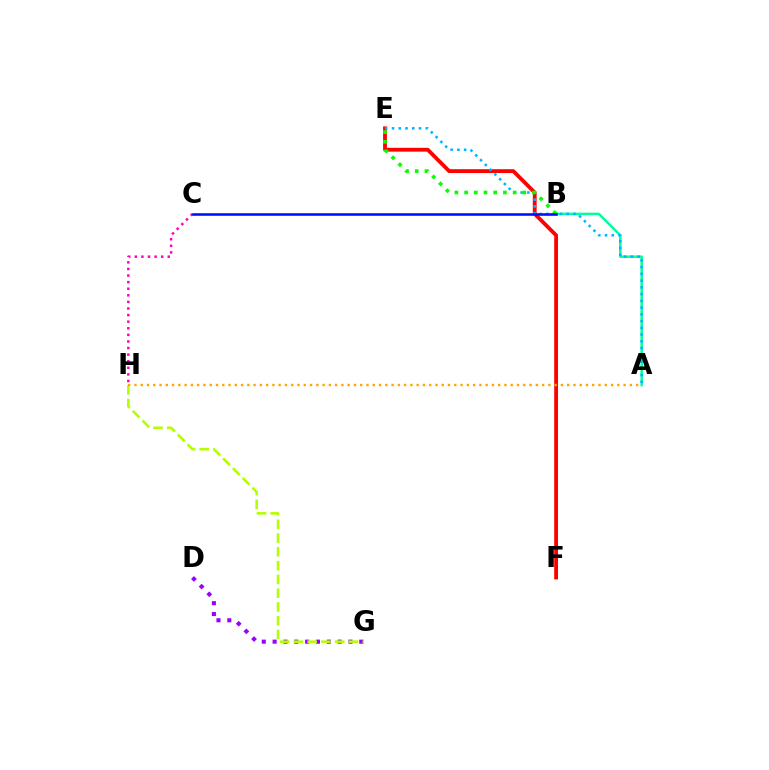{('D', 'G'): [{'color': '#9b00ff', 'line_style': 'dotted', 'thickness': 2.94}], ('C', 'H'): [{'color': '#ff00bd', 'line_style': 'dotted', 'thickness': 1.79}], ('G', 'H'): [{'color': '#b3ff00', 'line_style': 'dashed', 'thickness': 1.87}], ('A', 'B'): [{'color': '#00ff9d', 'line_style': 'solid', 'thickness': 1.79}], ('E', 'F'): [{'color': '#ff0000', 'line_style': 'solid', 'thickness': 2.75}], ('A', 'H'): [{'color': '#ffa500', 'line_style': 'dotted', 'thickness': 1.7}], ('A', 'E'): [{'color': '#00b5ff', 'line_style': 'dotted', 'thickness': 1.83}], ('B', 'E'): [{'color': '#08ff00', 'line_style': 'dotted', 'thickness': 2.64}], ('B', 'C'): [{'color': '#0010ff', 'line_style': 'solid', 'thickness': 1.86}]}